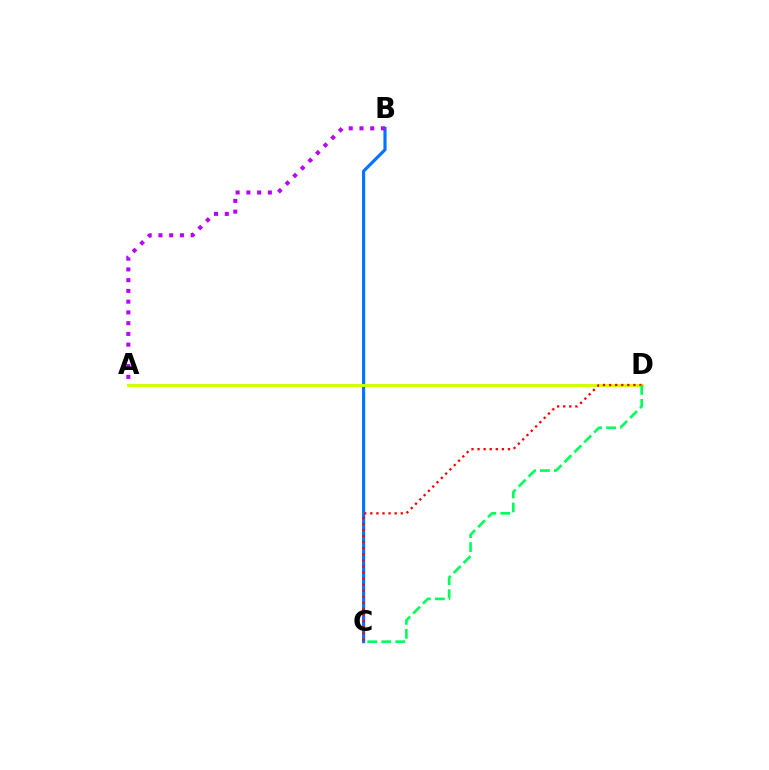{('B', 'C'): [{'color': '#0074ff', 'line_style': 'solid', 'thickness': 2.26}], ('A', 'D'): [{'color': '#d1ff00', 'line_style': 'solid', 'thickness': 2.08}], ('C', 'D'): [{'color': '#ff0000', 'line_style': 'dotted', 'thickness': 1.65}, {'color': '#00ff5c', 'line_style': 'dashed', 'thickness': 1.9}], ('A', 'B'): [{'color': '#b900ff', 'line_style': 'dotted', 'thickness': 2.92}]}